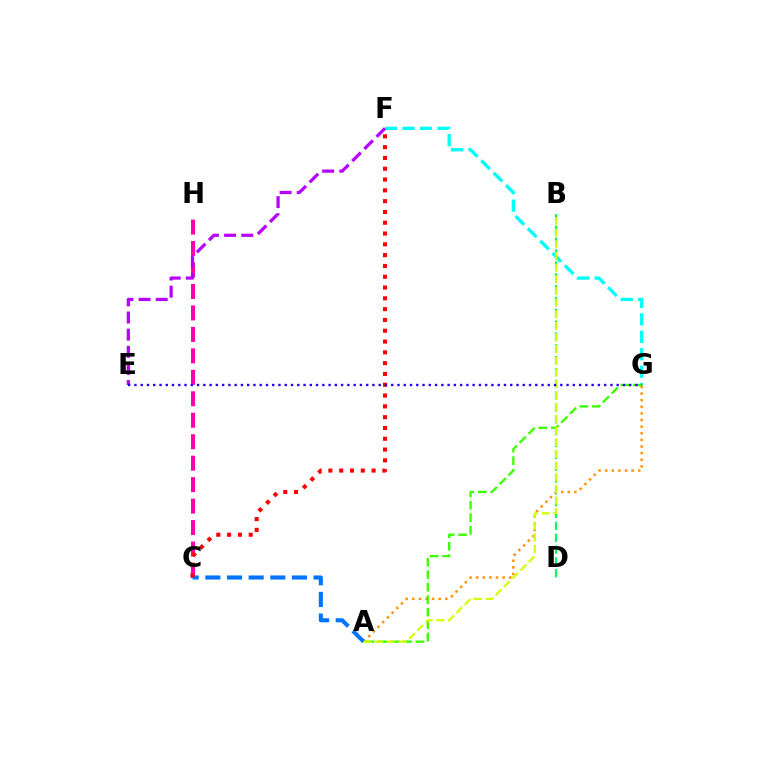{('B', 'D'): [{'color': '#00ff5c', 'line_style': 'dashed', 'thickness': 1.61}], ('F', 'G'): [{'color': '#00fff6', 'line_style': 'dashed', 'thickness': 2.37}], ('C', 'H'): [{'color': '#ff00ac', 'line_style': 'dashed', 'thickness': 2.92}], ('A', 'G'): [{'color': '#ff9400', 'line_style': 'dotted', 'thickness': 1.8}, {'color': '#3dff00', 'line_style': 'dashed', 'thickness': 1.69}], ('A', 'C'): [{'color': '#0074ff', 'line_style': 'dashed', 'thickness': 2.94}], ('E', 'F'): [{'color': '#b900ff', 'line_style': 'dashed', 'thickness': 2.33}], ('A', 'B'): [{'color': '#d1ff00', 'line_style': 'dashed', 'thickness': 1.58}], ('C', 'F'): [{'color': '#ff0000', 'line_style': 'dotted', 'thickness': 2.93}], ('E', 'G'): [{'color': '#2500ff', 'line_style': 'dotted', 'thickness': 1.7}]}